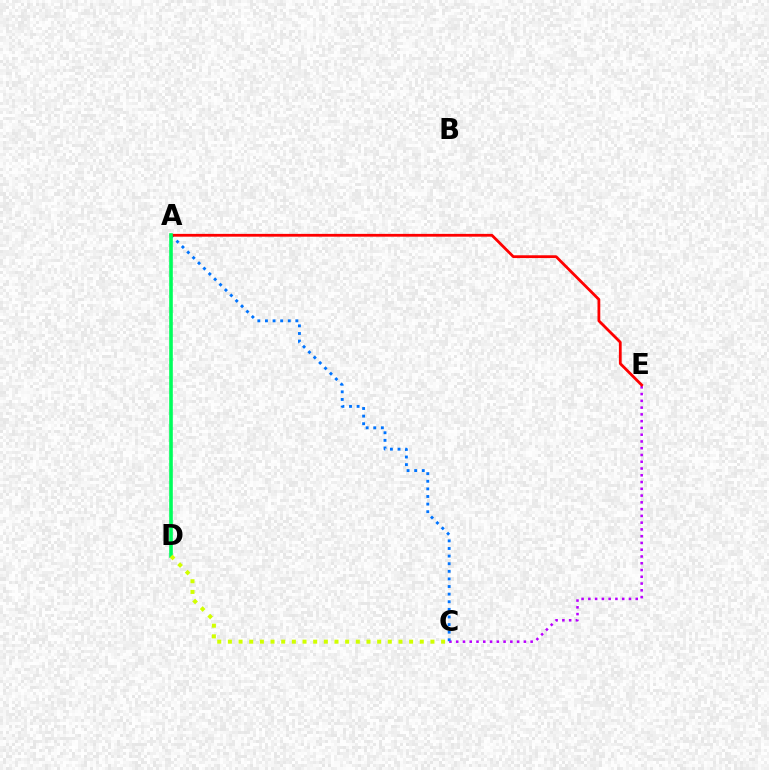{('C', 'E'): [{'color': '#b900ff', 'line_style': 'dotted', 'thickness': 1.84}], ('A', 'C'): [{'color': '#0074ff', 'line_style': 'dotted', 'thickness': 2.07}], ('A', 'E'): [{'color': '#ff0000', 'line_style': 'solid', 'thickness': 2.01}], ('A', 'D'): [{'color': '#00ff5c', 'line_style': 'solid', 'thickness': 2.6}], ('C', 'D'): [{'color': '#d1ff00', 'line_style': 'dotted', 'thickness': 2.9}]}